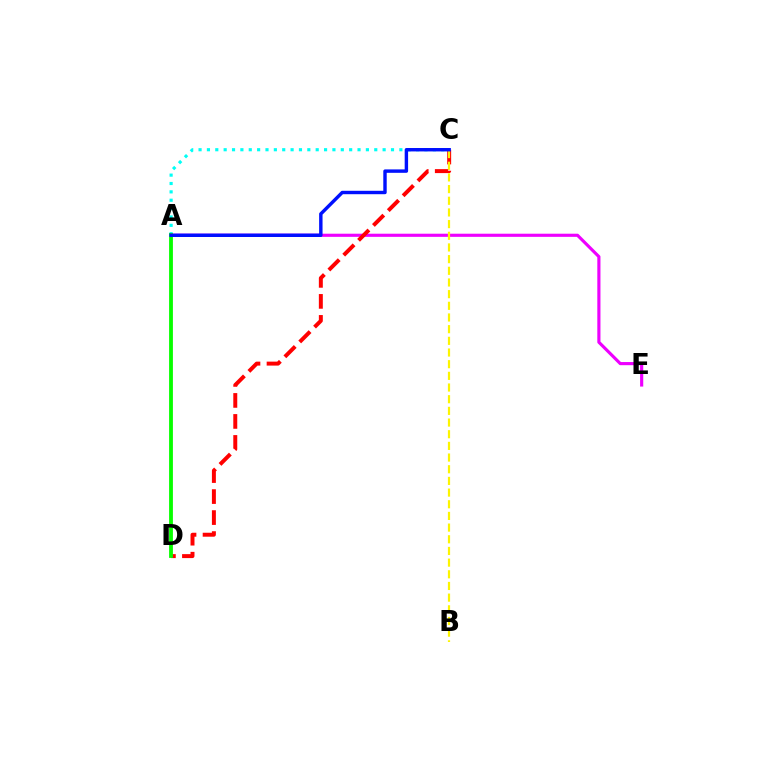{('A', 'E'): [{'color': '#ee00ff', 'line_style': 'solid', 'thickness': 2.26}], ('A', 'C'): [{'color': '#00fff6', 'line_style': 'dotted', 'thickness': 2.27}, {'color': '#0010ff', 'line_style': 'solid', 'thickness': 2.46}], ('C', 'D'): [{'color': '#ff0000', 'line_style': 'dashed', 'thickness': 2.85}], ('A', 'D'): [{'color': '#08ff00', 'line_style': 'solid', 'thickness': 2.75}], ('B', 'C'): [{'color': '#fcf500', 'line_style': 'dashed', 'thickness': 1.59}]}